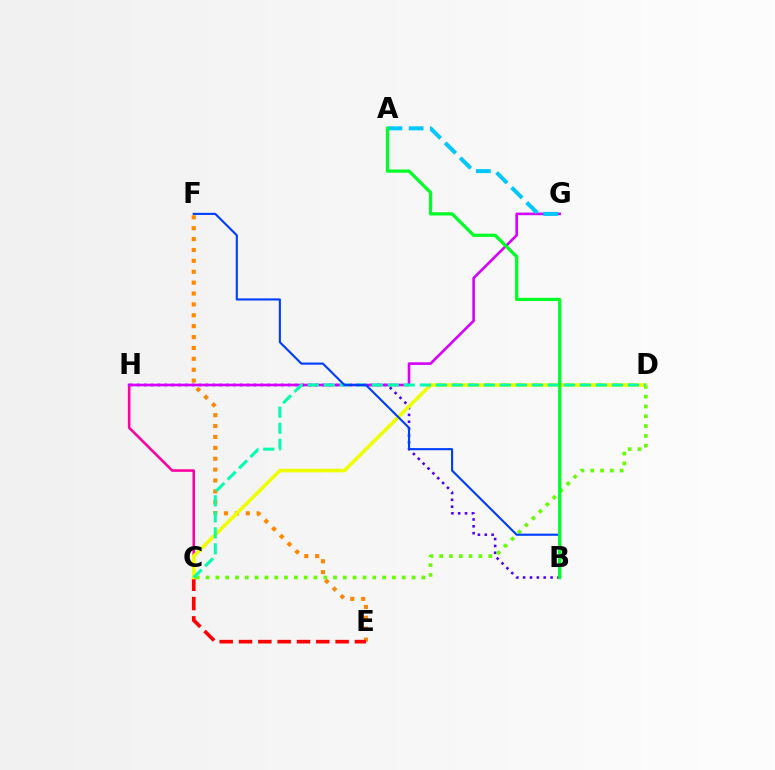{('B', 'H'): [{'color': '#4f00ff', 'line_style': 'dotted', 'thickness': 1.86}], ('C', 'D'): [{'color': '#66ff00', 'line_style': 'dotted', 'thickness': 2.66}, {'color': '#eeff00', 'line_style': 'solid', 'thickness': 2.57}, {'color': '#00ffaf', 'line_style': 'dashed', 'thickness': 2.17}], ('E', 'F'): [{'color': '#ff8800', 'line_style': 'dotted', 'thickness': 2.96}], ('C', 'E'): [{'color': '#ff0000', 'line_style': 'dashed', 'thickness': 2.62}], ('C', 'H'): [{'color': '#ff00a0', 'line_style': 'solid', 'thickness': 1.84}], ('G', 'H'): [{'color': '#d600ff', 'line_style': 'solid', 'thickness': 1.88}], ('A', 'G'): [{'color': '#00c7ff', 'line_style': 'dashed', 'thickness': 2.88}], ('B', 'F'): [{'color': '#003fff', 'line_style': 'solid', 'thickness': 1.53}], ('A', 'B'): [{'color': '#00ff27', 'line_style': 'solid', 'thickness': 2.33}]}